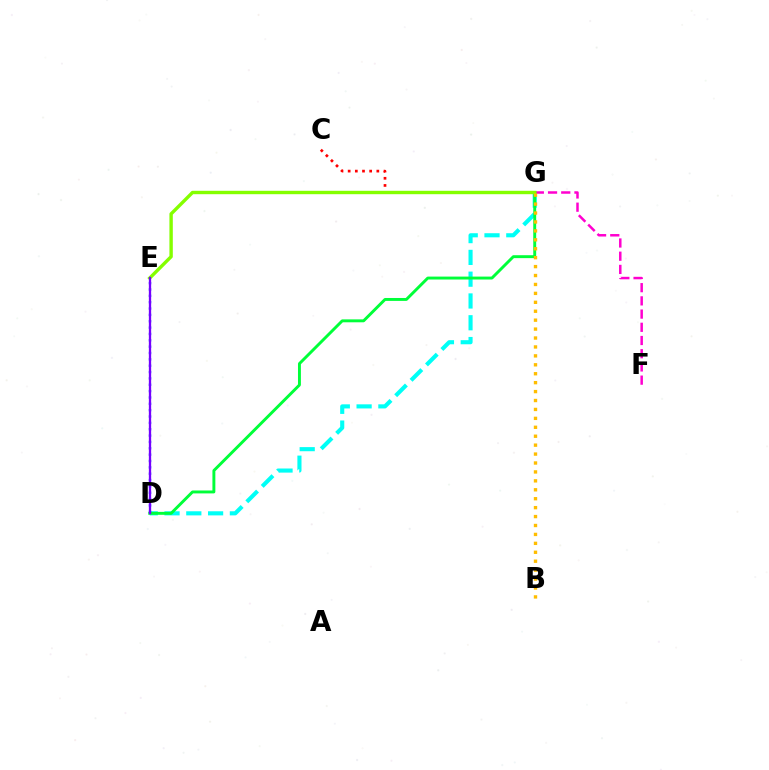{('D', 'G'): [{'color': '#00fff6', 'line_style': 'dashed', 'thickness': 2.96}, {'color': '#00ff39', 'line_style': 'solid', 'thickness': 2.11}], ('D', 'E'): [{'color': '#004bff', 'line_style': 'dotted', 'thickness': 1.73}, {'color': '#7200ff', 'line_style': 'solid', 'thickness': 1.66}], ('F', 'G'): [{'color': '#ff00cf', 'line_style': 'dashed', 'thickness': 1.79}], ('C', 'G'): [{'color': '#ff0000', 'line_style': 'dotted', 'thickness': 1.95}], ('E', 'G'): [{'color': '#84ff00', 'line_style': 'solid', 'thickness': 2.44}], ('B', 'G'): [{'color': '#ffbd00', 'line_style': 'dotted', 'thickness': 2.43}]}